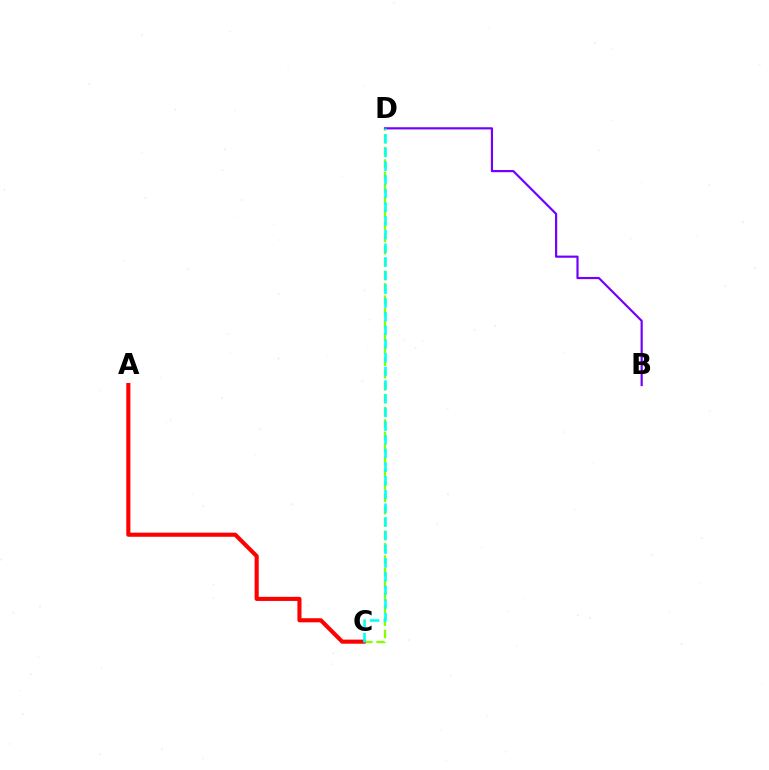{('C', 'D'): [{'color': '#84ff00', 'line_style': 'dashed', 'thickness': 1.68}, {'color': '#00fff6', 'line_style': 'dashed', 'thickness': 1.86}], ('A', 'C'): [{'color': '#ff0000', 'line_style': 'solid', 'thickness': 2.95}], ('B', 'D'): [{'color': '#7200ff', 'line_style': 'solid', 'thickness': 1.57}]}